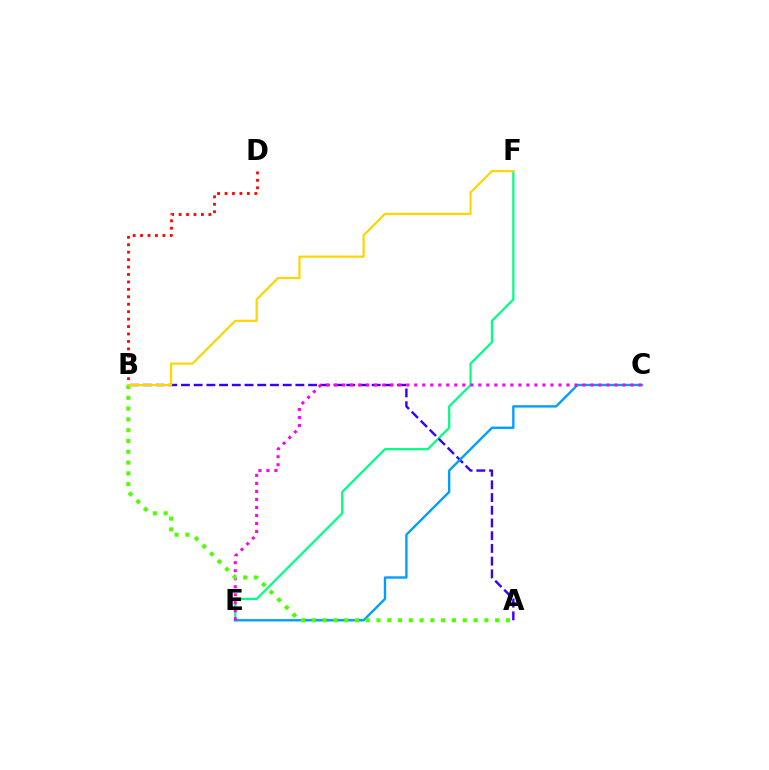{('B', 'D'): [{'color': '#ff0000', 'line_style': 'dotted', 'thickness': 2.02}], ('E', 'F'): [{'color': '#00ff86', 'line_style': 'solid', 'thickness': 1.62}], ('A', 'B'): [{'color': '#3700ff', 'line_style': 'dashed', 'thickness': 1.73}, {'color': '#4fff00', 'line_style': 'dotted', 'thickness': 2.93}], ('C', 'E'): [{'color': '#009eff', 'line_style': 'solid', 'thickness': 1.7}, {'color': '#ff00ed', 'line_style': 'dotted', 'thickness': 2.18}], ('B', 'F'): [{'color': '#ffd500', 'line_style': 'solid', 'thickness': 1.58}]}